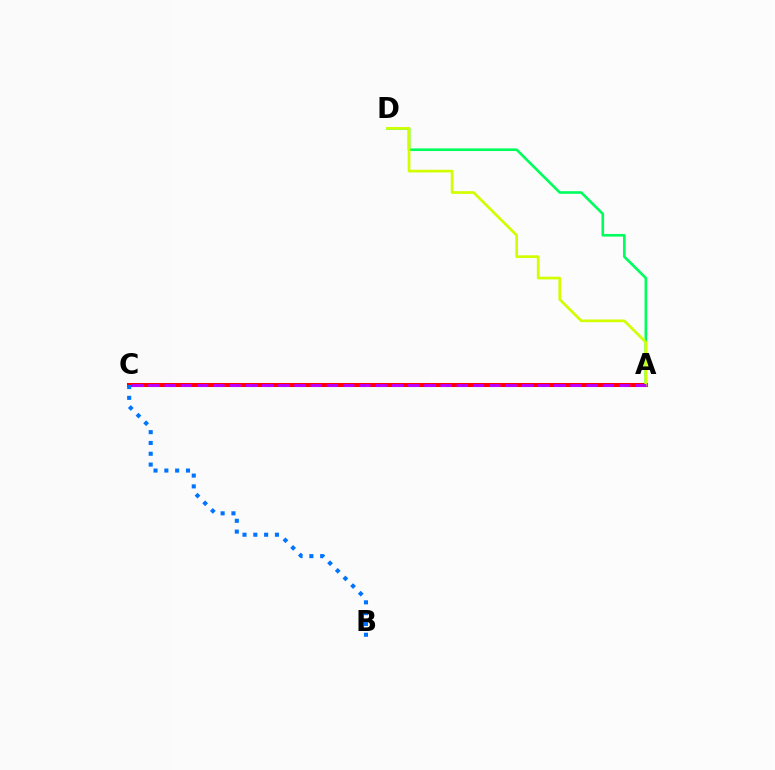{('A', 'C'): [{'color': '#ff0000', 'line_style': 'solid', 'thickness': 2.9}, {'color': '#b900ff', 'line_style': 'dashed', 'thickness': 2.2}], ('A', 'D'): [{'color': '#00ff5c', 'line_style': 'solid', 'thickness': 1.9}, {'color': '#d1ff00', 'line_style': 'solid', 'thickness': 1.95}], ('B', 'C'): [{'color': '#0074ff', 'line_style': 'dotted', 'thickness': 2.94}]}